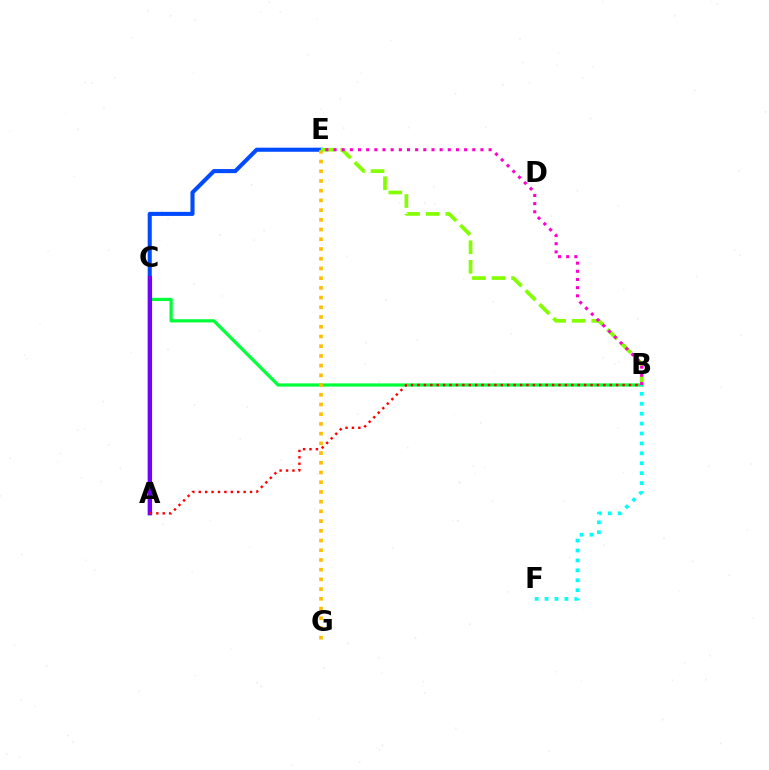{('A', 'E'): [{'color': '#004bff', 'line_style': 'solid', 'thickness': 2.93}], ('B', 'C'): [{'color': '#00ff39', 'line_style': 'solid', 'thickness': 2.31}], ('E', 'G'): [{'color': '#ffbd00', 'line_style': 'dotted', 'thickness': 2.64}], ('B', 'F'): [{'color': '#00fff6', 'line_style': 'dotted', 'thickness': 2.7}], ('A', 'C'): [{'color': '#7200ff', 'line_style': 'solid', 'thickness': 2.98}], ('B', 'E'): [{'color': '#84ff00', 'line_style': 'dashed', 'thickness': 2.66}, {'color': '#ff00cf', 'line_style': 'dotted', 'thickness': 2.22}], ('A', 'B'): [{'color': '#ff0000', 'line_style': 'dotted', 'thickness': 1.74}]}